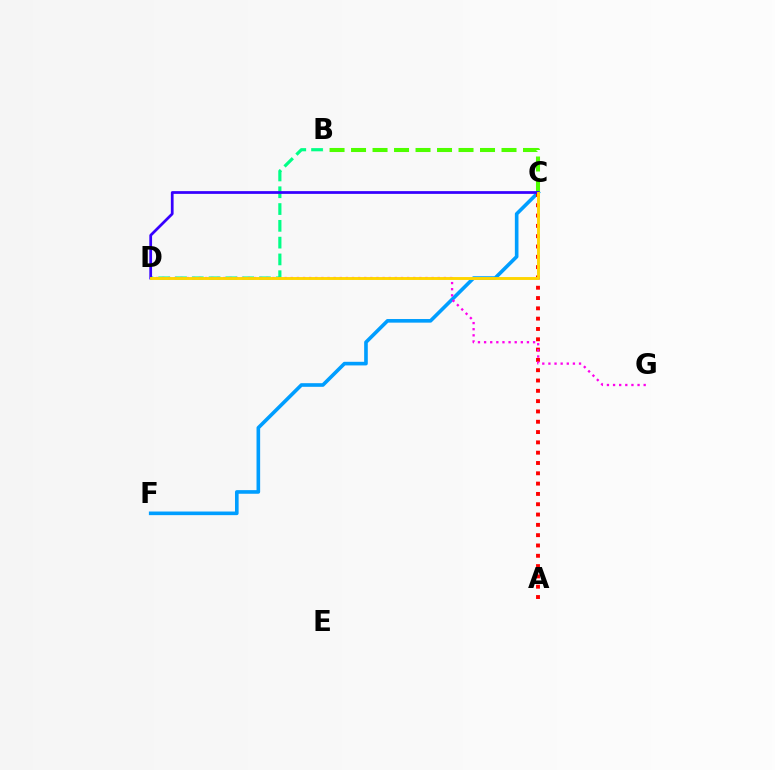{('C', 'F'): [{'color': '#009eff', 'line_style': 'solid', 'thickness': 2.61}], ('B', 'D'): [{'color': '#00ff86', 'line_style': 'dashed', 'thickness': 2.28}], ('A', 'C'): [{'color': '#ff0000', 'line_style': 'dotted', 'thickness': 2.8}], ('D', 'G'): [{'color': '#ff00ed', 'line_style': 'dotted', 'thickness': 1.66}], ('B', 'C'): [{'color': '#4fff00', 'line_style': 'dashed', 'thickness': 2.92}], ('C', 'D'): [{'color': '#3700ff', 'line_style': 'solid', 'thickness': 1.97}, {'color': '#ffd500', 'line_style': 'solid', 'thickness': 2.09}]}